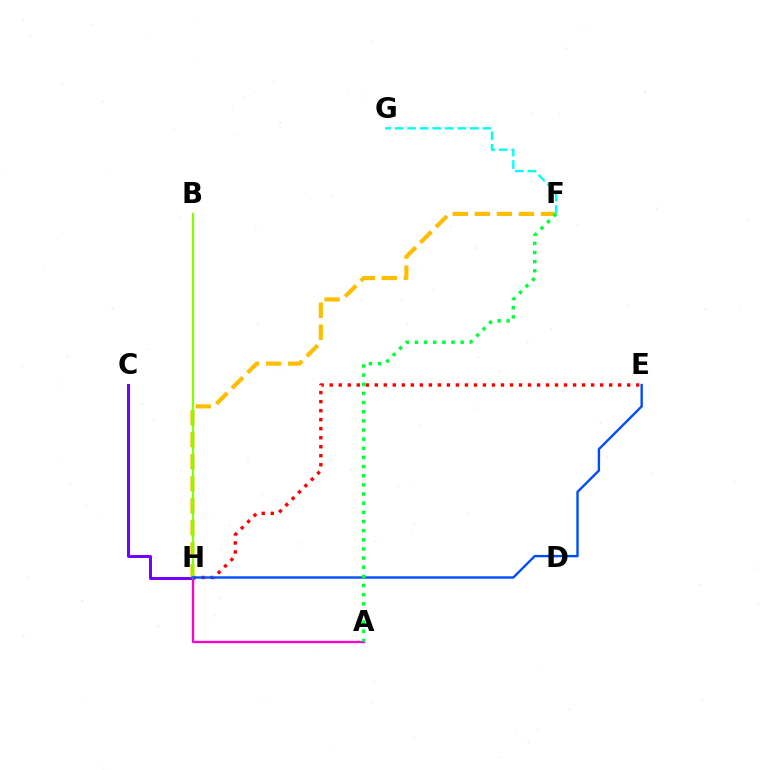{('E', 'H'): [{'color': '#ff0000', 'line_style': 'dotted', 'thickness': 2.45}, {'color': '#004bff', 'line_style': 'solid', 'thickness': 1.71}], ('C', 'H'): [{'color': '#7200ff', 'line_style': 'solid', 'thickness': 2.13}], ('A', 'H'): [{'color': '#ff00cf', 'line_style': 'solid', 'thickness': 1.65}], ('F', 'H'): [{'color': '#ffbd00', 'line_style': 'dashed', 'thickness': 2.99}], ('B', 'H'): [{'color': '#84ff00', 'line_style': 'solid', 'thickness': 1.6}], ('A', 'F'): [{'color': '#00ff39', 'line_style': 'dotted', 'thickness': 2.49}], ('F', 'G'): [{'color': '#00fff6', 'line_style': 'dashed', 'thickness': 1.7}]}